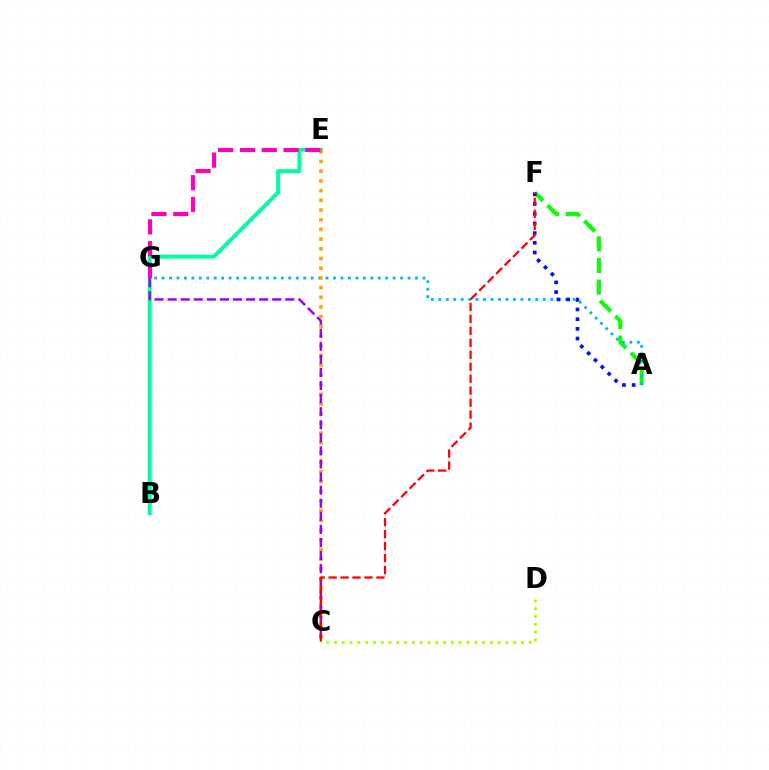{('A', 'F'): [{'color': '#08ff00', 'line_style': 'dashed', 'thickness': 2.94}, {'color': '#0010ff', 'line_style': 'dotted', 'thickness': 2.63}], ('B', 'E'): [{'color': '#00ff9d', 'line_style': 'solid', 'thickness': 2.84}], ('C', 'D'): [{'color': '#b3ff00', 'line_style': 'dotted', 'thickness': 2.12}], ('A', 'G'): [{'color': '#00b5ff', 'line_style': 'dotted', 'thickness': 2.03}], ('C', 'E'): [{'color': '#ffa500', 'line_style': 'dotted', 'thickness': 2.63}], ('E', 'G'): [{'color': '#ff00bd', 'line_style': 'dashed', 'thickness': 2.96}], ('C', 'G'): [{'color': '#9b00ff', 'line_style': 'dashed', 'thickness': 1.78}], ('C', 'F'): [{'color': '#ff0000', 'line_style': 'dashed', 'thickness': 1.63}]}